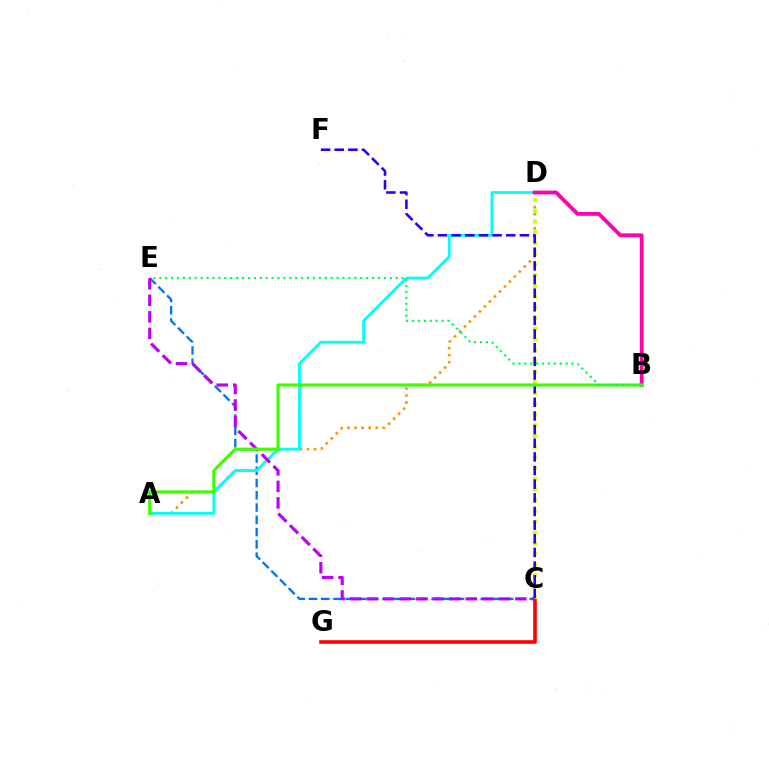{('A', 'D'): [{'color': '#ff9400', 'line_style': 'dotted', 'thickness': 1.92}, {'color': '#00fff6', 'line_style': 'solid', 'thickness': 2.02}], ('C', 'G'): [{'color': '#ff0000', 'line_style': 'solid', 'thickness': 2.58}], ('C', 'E'): [{'color': '#0074ff', 'line_style': 'dashed', 'thickness': 1.67}, {'color': '#b900ff', 'line_style': 'dashed', 'thickness': 2.24}], ('C', 'D'): [{'color': '#d1ff00', 'line_style': 'dotted', 'thickness': 2.91}], ('B', 'D'): [{'color': '#ff00ac', 'line_style': 'solid', 'thickness': 2.75}], ('C', 'F'): [{'color': '#2500ff', 'line_style': 'dashed', 'thickness': 1.85}], ('A', 'B'): [{'color': '#3dff00', 'line_style': 'solid', 'thickness': 2.26}], ('B', 'E'): [{'color': '#00ff5c', 'line_style': 'dotted', 'thickness': 1.61}]}